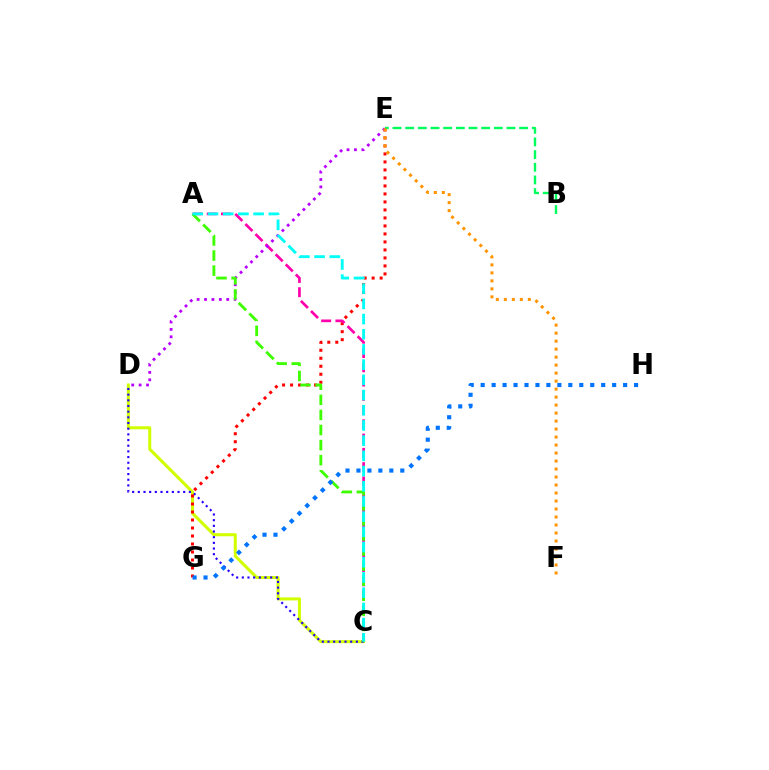{('C', 'D'): [{'color': '#d1ff00', 'line_style': 'solid', 'thickness': 2.19}, {'color': '#2500ff', 'line_style': 'dotted', 'thickness': 1.54}], ('E', 'G'): [{'color': '#ff0000', 'line_style': 'dotted', 'thickness': 2.17}], ('A', 'C'): [{'color': '#ff00ac', 'line_style': 'dashed', 'thickness': 1.94}, {'color': '#3dff00', 'line_style': 'dashed', 'thickness': 2.05}, {'color': '#00fff6', 'line_style': 'dashed', 'thickness': 2.07}], ('D', 'E'): [{'color': '#b900ff', 'line_style': 'dotted', 'thickness': 2.01}], ('B', 'E'): [{'color': '#00ff5c', 'line_style': 'dashed', 'thickness': 1.72}], ('E', 'F'): [{'color': '#ff9400', 'line_style': 'dotted', 'thickness': 2.17}], ('G', 'H'): [{'color': '#0074ff', 'line_style': 'dotted', 'thickness': 2.98}]}